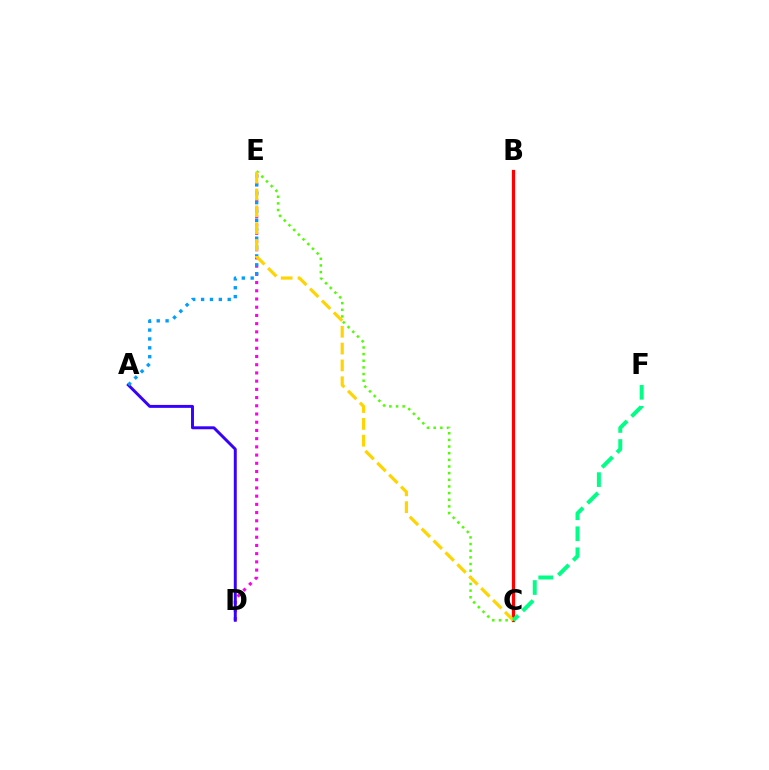{('D', 'E'): [{'color': '#ff00ed', 'line_style': 'dotted', 'thickness': 2.23}], ('C', 'E'): [{'color': '#4fff00', 'line_style': 'dotted', 'thickness': 1.81}, {'color': '#ffd500', 'line_style': 'dashed', 'thickness': 2.29}], ('B', 'C'): [{'color': '#ff0000', 'line_style': 'solid', 'thickness': 2.34}], ('A', 'D'): [{'color': '#3700ff', 'line_style': 'solid', 'thickness': 2.12}], ('A', 'E'): [{'color': '#009eff', 'line_style': 'dotted', 'thickness': 2.41}], ('C', 'F'): [{'color': '#00ff86', 'line_style': 'dashed', 'thickness': 2.85}]}